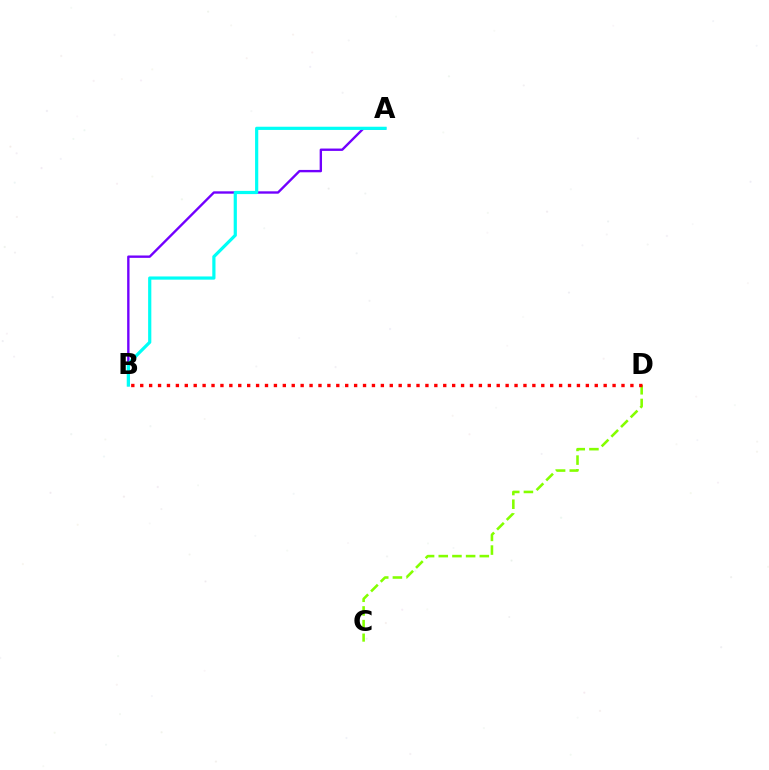{('C', 'D'): [{'color': '#84ff00', 'line_style': 'dashed', 'thickness': 1.86}], ('A', 'B'): [{'color': '#7200ff', 'line_style': 'solid', 'thickness': 1.71}, {'color': '#00fff6', 'line_style': 'solid', 'thickness': 2.31}], ('B', 'D'): [{'color': '#ff0000', 'line_style': 'dotted', 'thickness': 2.42}]}